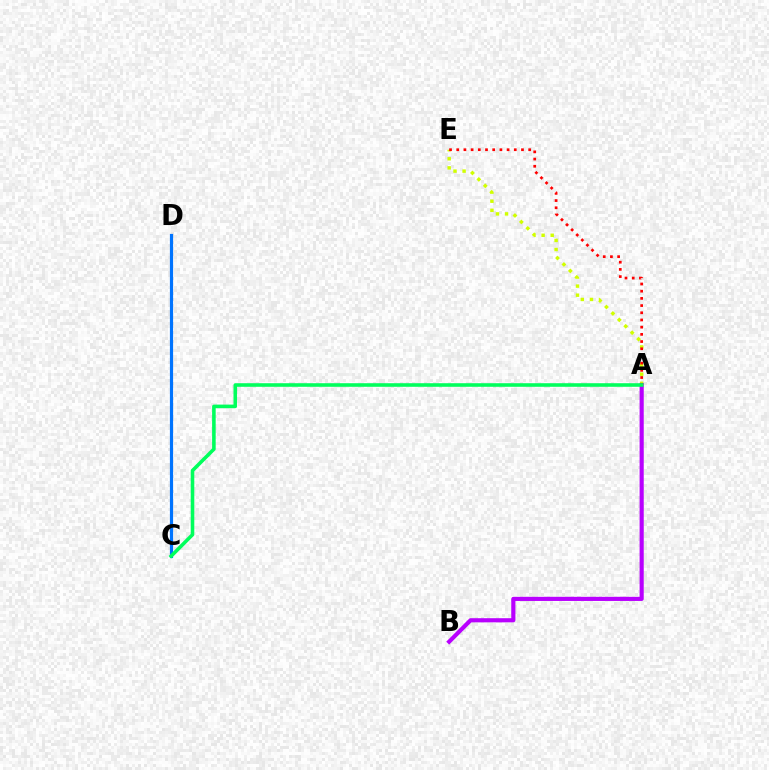{('C', 'D'): [{'color': '#0074ff', 'line_style': 'solid', 'thickness': 2.29}], ('A', 'E'): [{'color': '#d1ff00', 'line_style': 'dotted', 'thickness': 2.47}, {'color': '#ff0000', 'line_style': 'dotted', 'thickness': 1.95}], ('A', 'B'): [{'color': '#b900ff', 'line_style': 'solid', 'thickness': 2.98}], ('A', 'C'): [{'color': '#00ff5c', 'line_style': 'solid', 'thickness': 2.58}]}